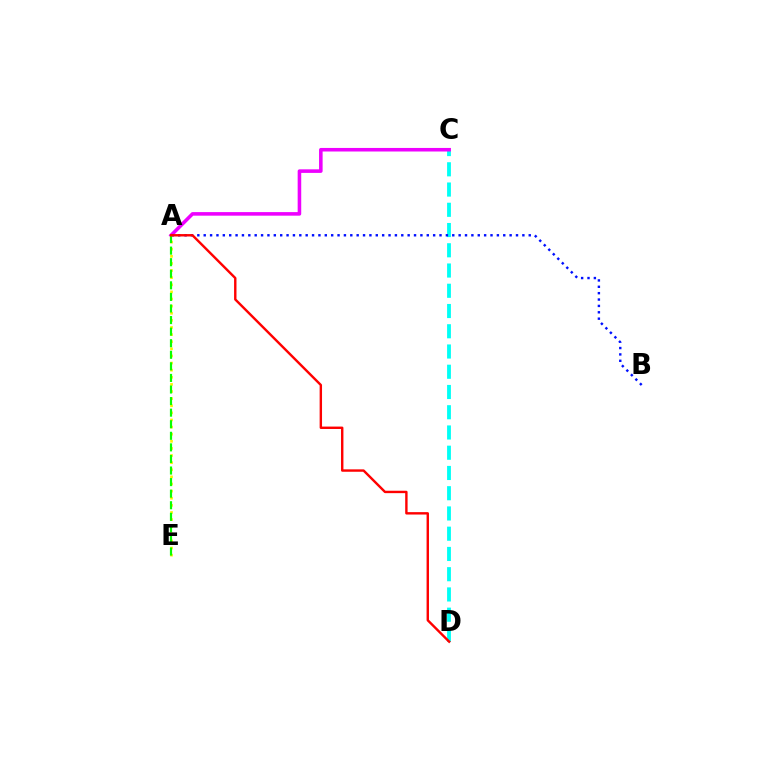{('C', 'D'): [{'color': '#00fff6', 'line_style': 'dashed', 'thickness': 2.75}], ('A', 'C'): [{'color': '#ee00ff', 'line_style': 'solid', 'thickness': 2.57}], ('A', 'B'): [{'color': '#0010ff', 'line_style': 'dotted', 'thickness': 1.73}], ('A', 'E'): [{'color': '#fcf500', 'line_style': 'dotted', 'thickness': 1.93}, {'color': '#08ff00', 'line_style': 'dashed', 'thickness': 1.57}], ('A', 'D'): [{'color': '#ff0000', 'line_style': 'solid', 'thickness': 1.73}]}